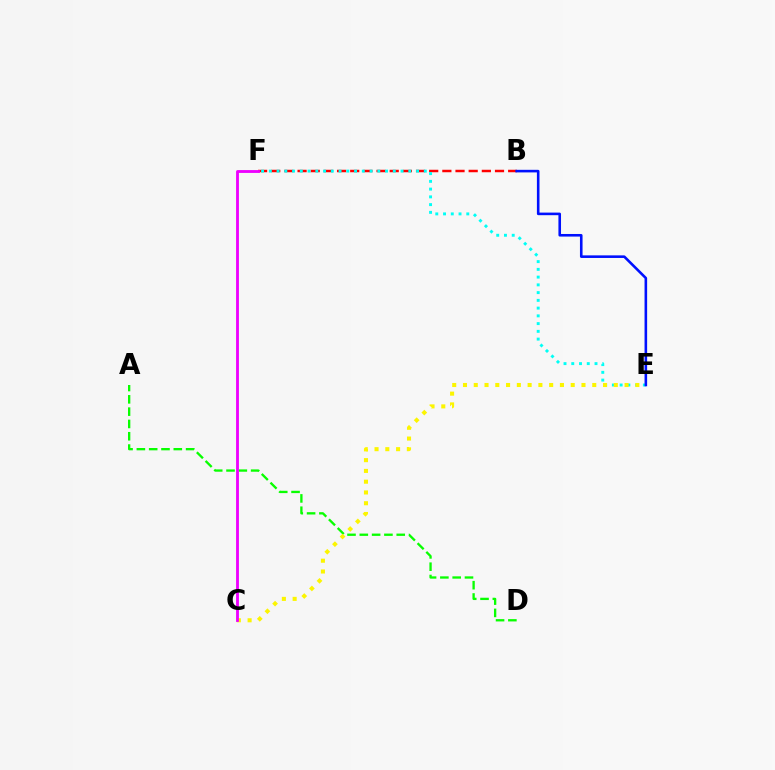{('A', 'D'): [{'color': '#08ff00', 'line_style': 'dashed', 'thickness': 1.67}], ('B', 'F'): [{'color': '#ff0000', 'line_style': 'dashed', 'thickness': 1.79}], ('E', 'F'): [{'color': '#00fff6', 'line_style': 'dotted', 'thickness': 2.11}], ('C', 'E'): [{'color': '#fcf500', 'line_style': 'dotted', 'thickness': 2.93}], ('B', 'E'): [{'color': '#0010ff', 'line_style': 'solid', 'thickness': 1.87}], ('C', 'F'): [{'color': '#ee00ff', 'line_style': 'solid', 'thickness': 2.05}]}